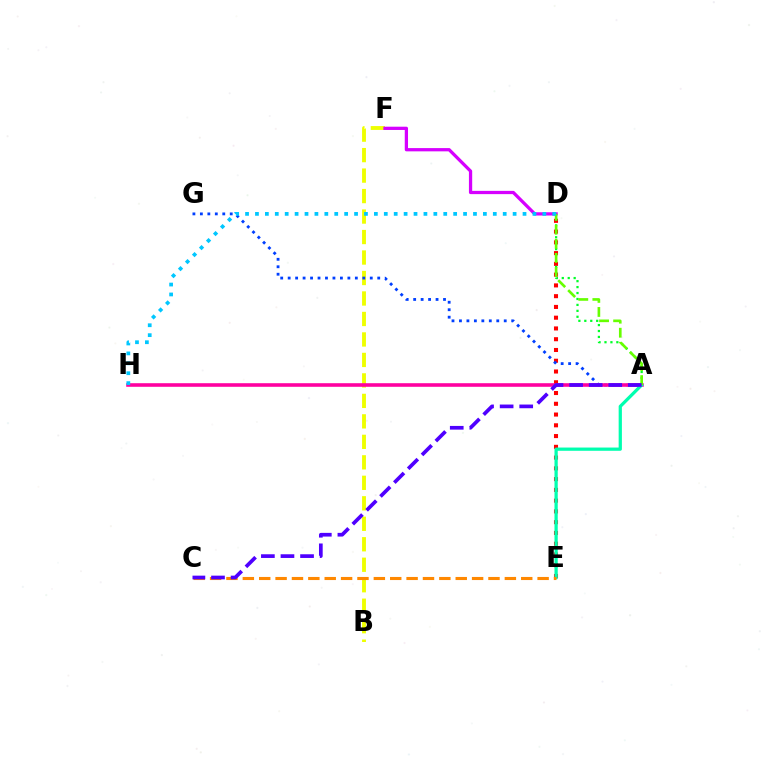{('D', 'E'): [{'color': '#ff0000', 'line_style': 'dotted', 'thickness': 2.92}], ('B', 'F'): [{'color': '#eeff00', 'line_style': 'dashed', 'thickness': 2.78}], ('A', 'G'): [{'color': '#003fff', 'line_style': 'dotted', 'thickness': 2.03}], ('A', 'H'): [{'color': '#ff00a0', 'line_style': 'solid', 'thickness': 2.58}], ('A', 'E'): [{'color': '#00ffaf', 'line_style': 'solid', 'thickness': 2.33}], ('D', 'F'): [{'color': '#d600ff', 'line_style': 'solid', 'thickness': 2.35}], ('A', 'D'): [{'color': '#00ff27', 'line_style': 'dotted', 'thickness': 1.61}, {'color': '#66ff00', 'line_style': 'dashed', 'thickness': 1.91}], ('C', 'E'): [{'color': '#ff8800', 'line_style': 'dashed', 'thickness': 2.22}], ('D', 'H'): [{'color': '#00c7ff', 'line_style': 'dotted', 'thickness': 2.69}], ('A', 'C'): [{'color': '#4f00ff', 'line_style': 'dashed', 'thickness': 2.66}]}